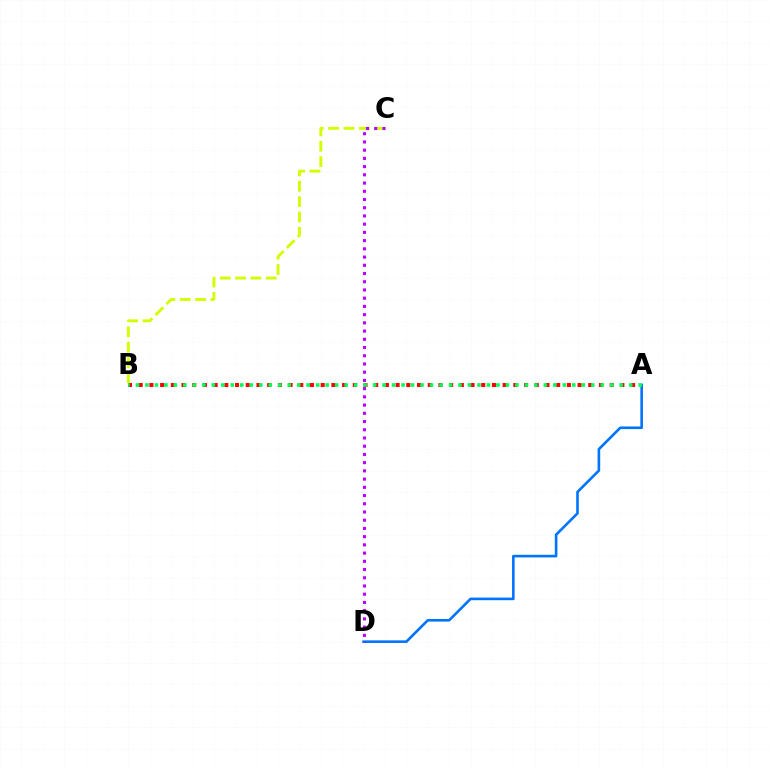{('A', 'B'): [{'color': '#ff0000', 'line_style': 'dotted', 'thickness': 2.91}, {'color': '#00ff5c', 'line_style': 'dotted', 'thickness': 2.58}], ('A', 'D'): [{'color': '#0074ff', 'line_style': 'solid', 'thickness': 1.88}], ('B', 'C'): [{'color': '#d1ff00', 'line_style': 'dashed', 'thickness': 2.09}], ('C', 'D'): [{'color': '#b900ff', 'line_style': 'dotted', 'thickness': 2.23}]}